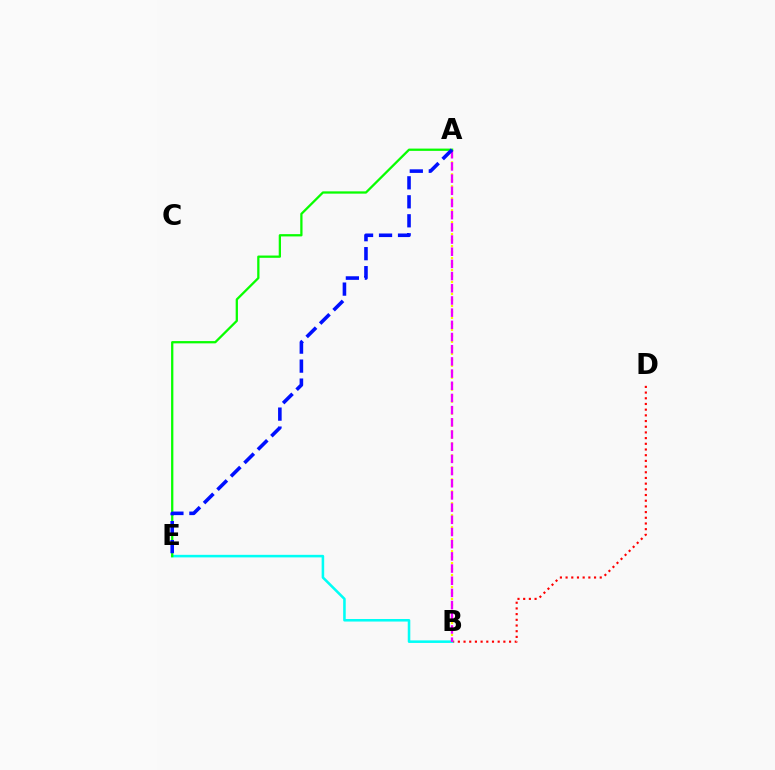{('B', 'D'): [{'color': '#ff0000', 'line_style': 'dotted', 'thickness': 1.55}], ('A', 'B'): [{'color': '#fcf500', 'line_style': 'dotted', 'thickness': 1.63}, {'color': '#ee00ff', 'line_style': 'dashed', 'thickness': 1.66}], ('B', 'E'): [{'color': '#00fff6', 'line_style': 'solid', 'thickness': 1.84}], ('A', 'E'): [{'color': '#08ff00', 'line_style': 'solid', 'thickness': 1.64}, {'color': '#0010ff', 'line_style': 'dashed', 'thickness': 2.58}]}